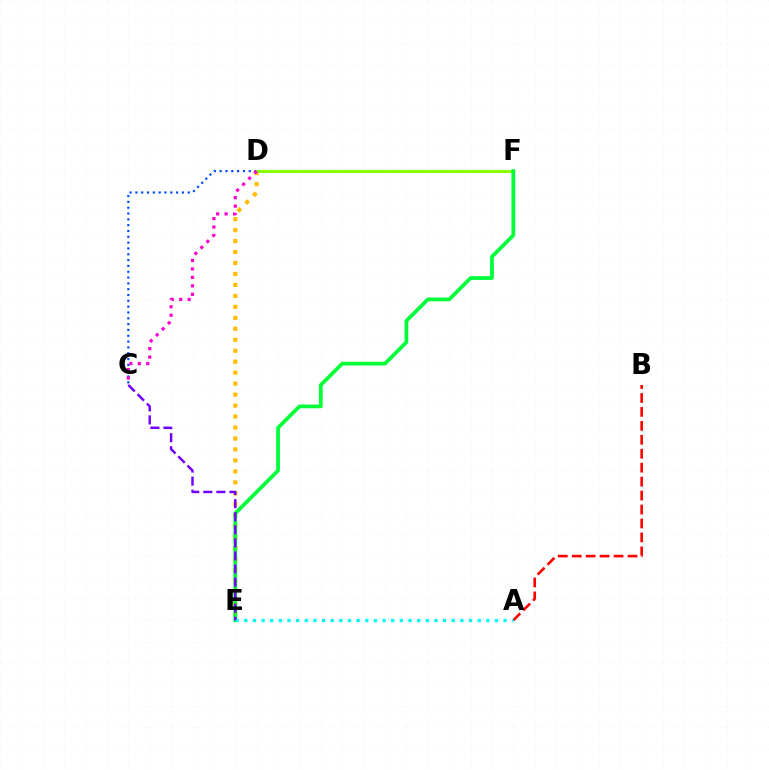{('D', 'E'): [{'color': '#ffbd00', 'line_style': 'dotted', 'thickness': 2.98}], ('C', 'D'): [{'color': '#004bff', 'line_style': 'dotted', 'thickness': 1.58}, {'color': '#ff00cf', 'line_style': 'dotted', 'thickness': 2.3}], ('D', 'F'): [{'color': '#84ff00', 'line_style': 'solid', 'thickness': 2.1}], ('A', 'B'): [{'color': '#ff0000', 'line_style': 'dashed', 'thickness': 1.89}], ('E', 'F'): [{'color': '#00ff39', 'line_style': 'solid', 'thickness': 2.69}], ('A', 'E'): [{'color': '#00fff6', 'line_style': 'dotted', 'thickness': 2.35}], ('C', 'E'): [{'color': '#7200ff', 'line_style': 'dashed', 'thickness': 1.78}]}